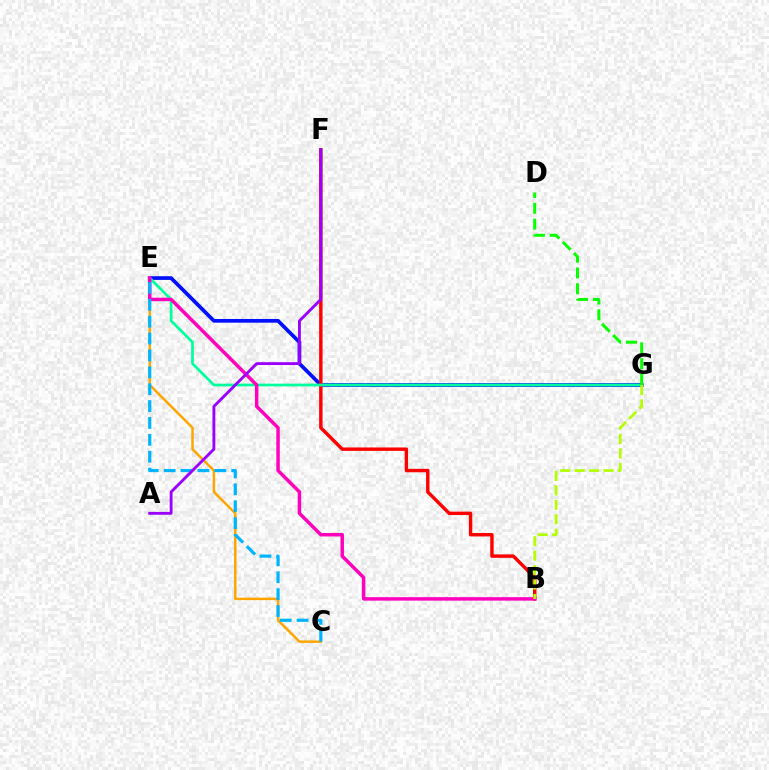{('E', 'G'): [{'color': '#0010ff', 'line_style': 'solid', 'thickness': 2.67}, {'color': '#00ff9d', 'line_style': 'solid', 'thickness': 1.95}], ('B', 'F'): [{'color': '#ff0000', 'line_style': 'solid', 'thickness': 2.46}], ('C', 'E'): [{'color': '#ffa500', 'line_style': 'solid', 'thickness': 1.79}, {'color': '#00b5ff', 'line_style': 'dashed', 'thickness': 2.29}], ('B', 'E'): [{'color': '#ff00bd', 'line_style': 'solid', 'thickness': 2.5}], ('B', 'G'): [{'color': '#b3ff00', 'line_style': 'dashed', 'thickness': 1.96}], ('A', 'F'): [{'color': '#9b00ff', 'line_style': 'solid', 'thickness': 2.05}], ('D', 'G'): [{'color': '#08ff00', 'line_style': 'dashed', 'thickness': 2.15}]}